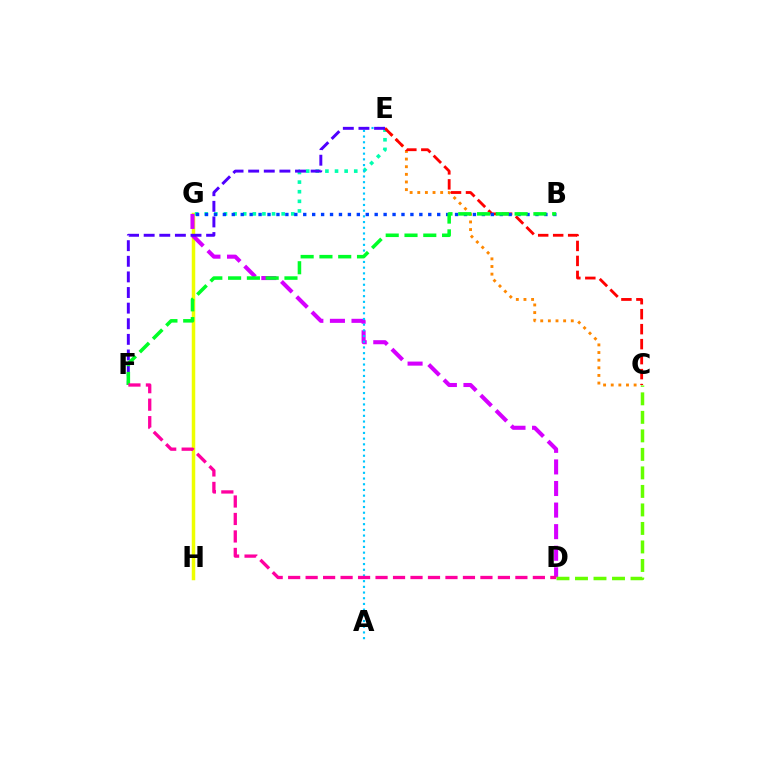{('C', 'E'): [{'color': '#ff8800', 'line_style': 'dotted', 'thickness': 2.07}, {'color': '#ff0000', 'line_style': 'dashed', 'thickness': 2.04}], ('G', 'H'): [{'color': '#eeff00', 'line_style': 'solid', 'thickness': 2.52}], ('D', 'G'): [{'color': '#d600ff', 'line_style': 'dashed', 'thickness': 2.93}], ('E', 'G'): [{'color': '#00ffaf', 'line_style': 'dotted', 'thickness': 2.61}], ('A', 'E'): [{'color': '#00c7ff', 'line_style': 'dotted', 'thickness': 1.55}], ('E', 'F'): [{'color': '#4f00ff', 'line_style': 'dashed', 'thickness': 2.12}], ('B', 'G'): [{'color': '#003fff', 'line_style': 'dotted', 'thickness': 2.43}], ('B', 'F'): [{'color': '#00ff27', 'line_style': 'dashed', 'thickness': 2.55}], ('C', 'D'): [{'color': '#66ff00', 'line_style': 'dashed', 'thickness': 2.52}], ('D', 'F'): [{'color': '#ff00a0', 'line_style': 'dashed', 'thickness': 2.37}]}